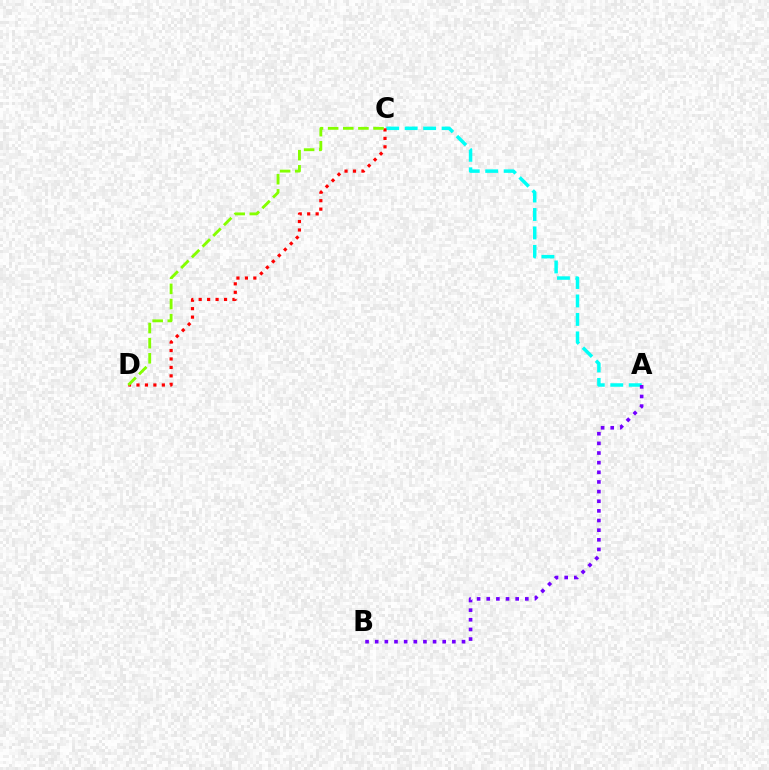{('A', 'C'): [{'color': '#00fff6', 'line_style': 'dashed', 'thickness': 2.51}], ('C', 'D'): [{'color': '#ff0000', 'line_style': 'dotted', 'thickness': 2.3}, {'color': '#84ff00', 'line_style': 'dashed', 'thickness': 2.06}], ('A', 'B'): [{'color': '#7200ff', 'line_style': 'dotted', 'thickness': 2.62}]}